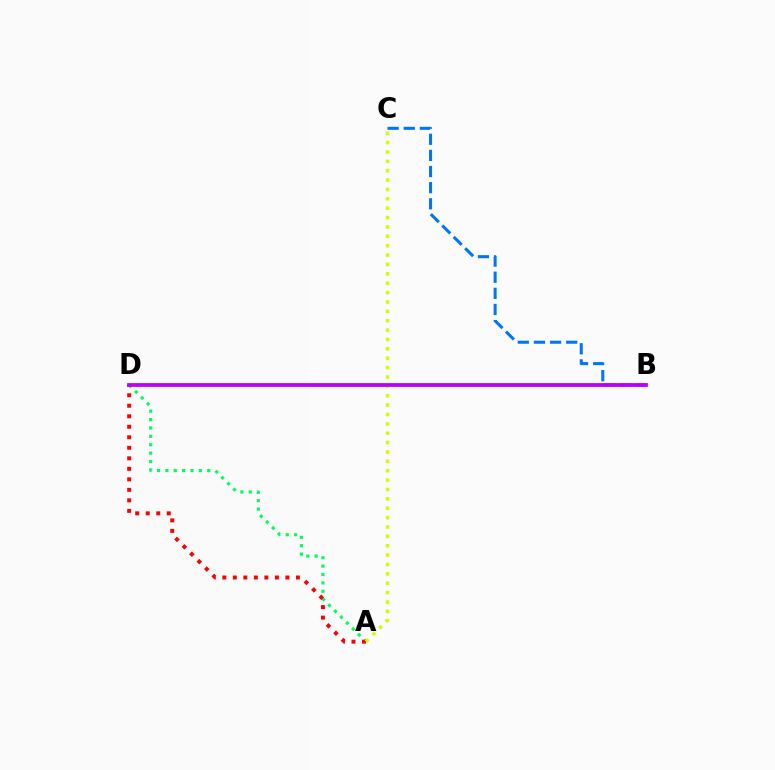{('A', 'D'): [{'color': '#00ff5c', 'line_style': 'dotted', 'thickness': 2.28}, {'color': '#ff0000', 'line_style': 'dotted', 'thickness': 2.86}], ('A', 'C'): [{'color': '#d1ff00', 'line_style': 'dotted', 'thickness': 2.55}], ('B', 'C'): [{'color': '#0074ff', 'line_style': 'dashed', 'thickness': 2.19}], ('B', 'D'): [{'color': '#b900ff', 'line_style': 'solid', 'thickness': 2.72}]}